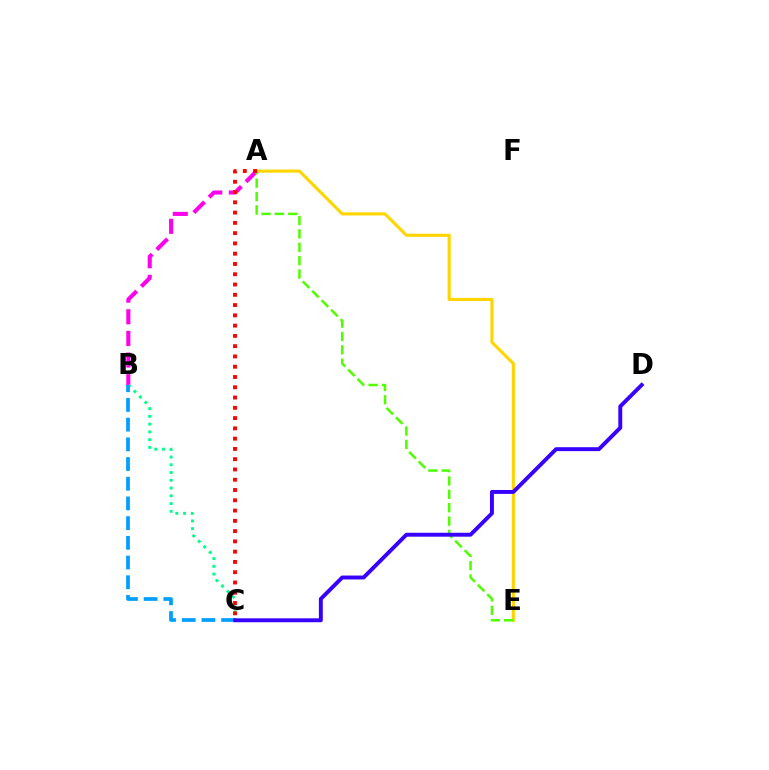{('A', 'B'): [{'color': '#ff00ed', 'line_style': 'dashed', 'thickness': 2.94}], ('B', 'C'): [{'color': '#00ff86', 'line_style': 'dotted', 'thickness': 2.11}, {'color': '#009eff', 'line_style': 'dashed', 'thickness': 2.68}], ('A', 'E'): [{'color': '#ffd500', 'line_style': 'solid', 'thickness': 2.23}, {'color': '#4fff00', 'line_style': 'dashed', 'thickness': 1.82}], ('C', 'D'): [{'color': '#3700ff', 'line_style': 'solid', 'thickness': 2.82}], ('A', 'C'): [{'color': '#ff0000', 'line_style': 'dotted', 'thickness': 2.79}]}